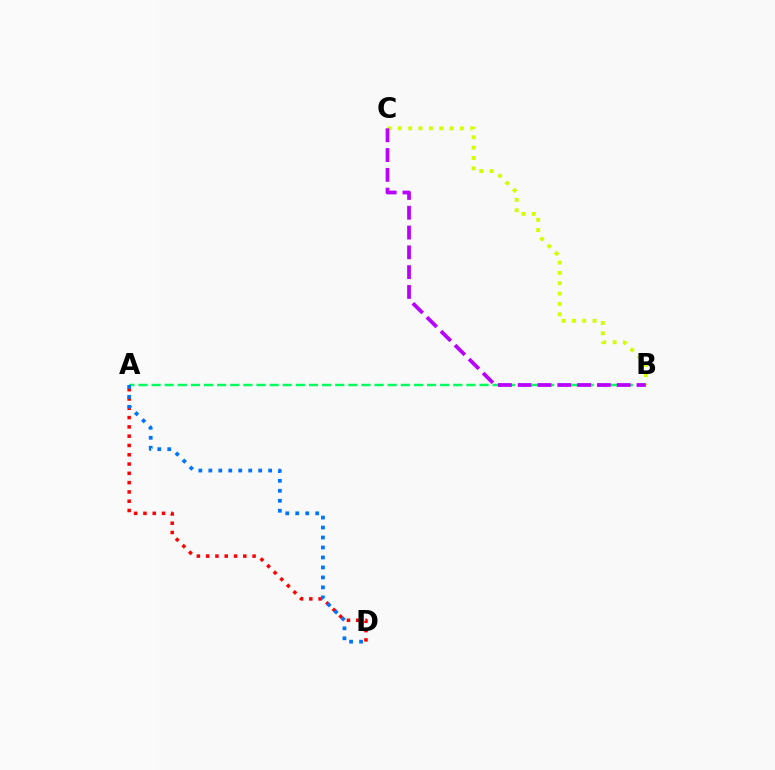{('A', 'B'): [{'color': '#00ff5c', 'line_style': 'dashed', 'thickness': 1.78}], ('A', 'D'): [{'color': '#ff0000', 'line_style': 'dotted', 'thickness': 2.52}, {'color': '#0074ff', 'line_style': 'dotted', 'thickness': 2.71}], ('B', 'C'): [{'color': '#d1ff00', 'line_style': 'dotted', 'thickness': 2.81}, {'color': '#b900ff', 'line_style': 'dashed', 'thickness': 2.69}]}